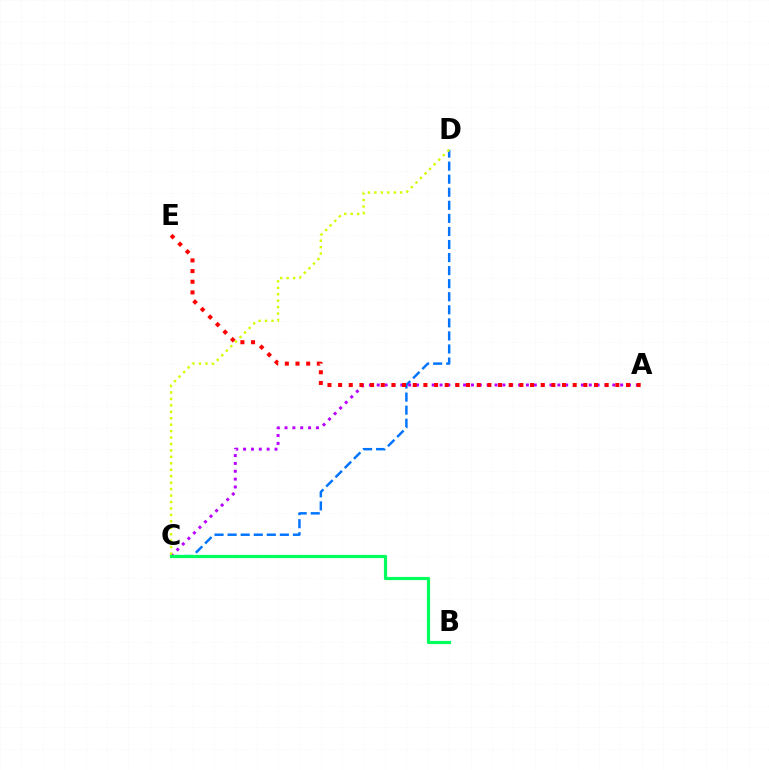{('C', 'D'): [{'color': '#0074ff', 'line_style': 'dashed', 'thickness': 1.77}, {'color': '#d1ff00', 'line_style': 'dotted', 'thickness': 1.75}], ('A', 'C'): [{'color': '#b900ff', 'line_style': 'dotted', 'thickness': 2.13}], ('B', 'C'): [{'color': '#00ff5c', 'line_style': 'solid', 'thickness': 2.29}], ('A', 'E'): [{'color': '#ff0000', 'line_style': 'dotted', 'thickness': 2.9}]}